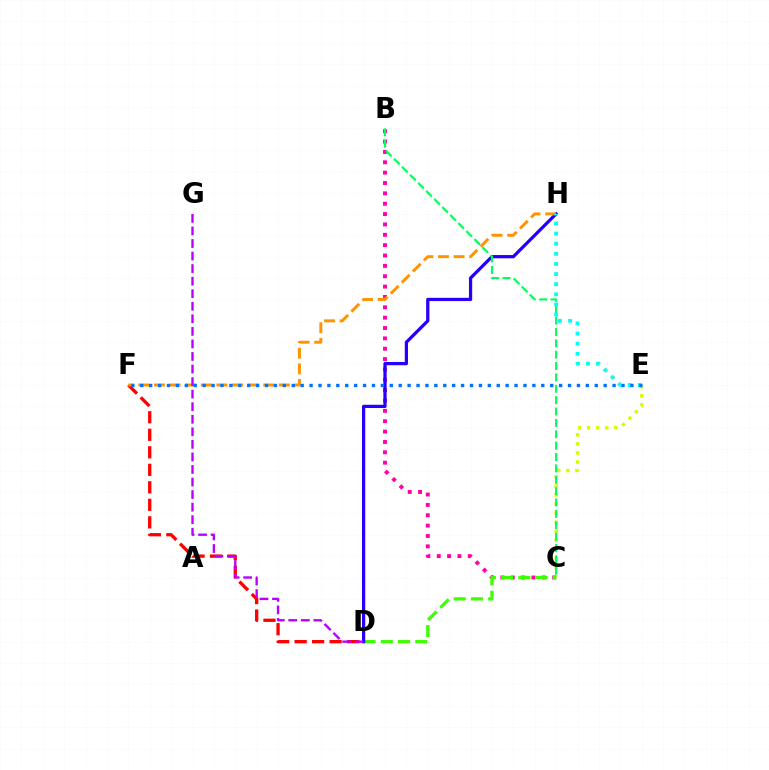{('C', 'E'): [{'color': '#d1ff00', 'line_style': 'dotted', 'thickness': 2.46}], ('D', 'F'): [{'color': '#ff0000', 'line_style': 'dashed', 'thickness': 2.38}], ('B', 'C'): [{'color': '#ff00ac', 'line_style': 'dotted', 'thickness': 2.81}, {'color': '#00ff5c', 'line_style': 'dashed', 'thickness': 1.54}], ('C', 'D'): [{'color': '#3dff00', 'line_style': 'dashed', 'thickness': 2.34}], ('D', 'H'): [{'color': '#2500ff', 'line_style': 'solid', 'thickness': 2.34}], ('F', 'H'): [{'color': '#ff9400', 'line_style': 'dashed', 'thickness': 2.12}], ('D', 'G'): [{'color': '#b900ff', 'line_style': 'dashed', 'thickness': 1.71}], ('E', 'H'): [{'color': '#00fff6', 'line_style': 'dotted', 'thickness': 2.75}], ('E', 'F'): [{'color': '#0074ff', 'line_style': 'dotted', 'thickness': 2.42}]}